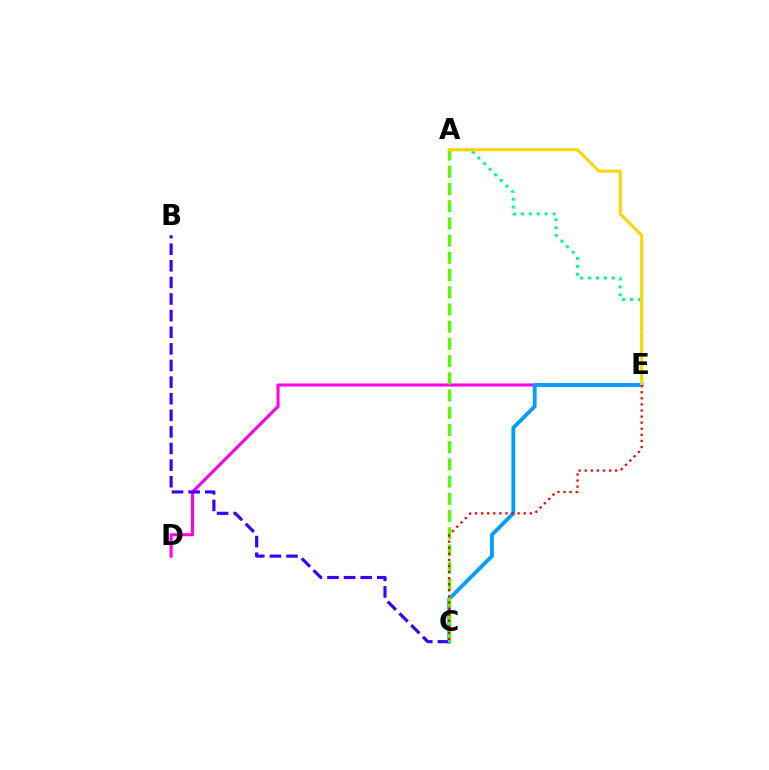{('D', 'E'): [{'color': '#ff00ed', 'line_style': 'solid', 'thickness': 2.2}], ('A', 'E'): [{'color': '#00ff86', 'line_style': 'dotted', 'thickness': 2.15}, {'color': '#ffd500', 'line_style': 'solid', 'thickness': 2.17}], ('C', 'E'): [{'color': '#009eff', 'line_style': 'solid', 'thickness': 2.74}, {'color': '#ff0000', 'line_style': 'dotted', 'thickness': 1.65}], ('B', 'C'): [{'color': '#3700ff', 'line_style': 'dashed', 'thickness': 2.26}], ('A', 'C'): [{'color': '#4fff00', 'line_style': 'dashed', 'thickness': 2.34}]}